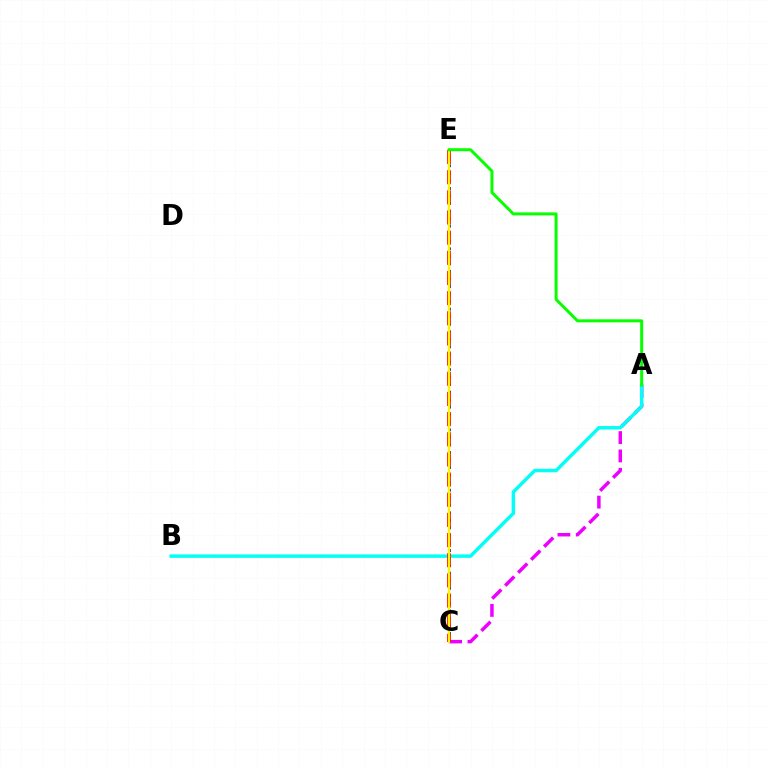{('A', 'C'): [{'color': '#ee00ff', 'line_style': 'dashed', 'thickness': 2.49}], ('C', 'E'): [{'color': '#0010ff', 'line_style': 'dotted', 'thickness': 2.05}, {'color': '#ff0000', 'line_style': 'dashed', 'thickness': 2.74}, {'color': '#fcf500', 'line_style': 'solid', 'thickness': 1.66}], ('A', 'B'): [{'color': '#00fff6', 'line_style': 'solid', 'thickness': 2.48}], ('A', 'E'): [{'color': '#08ff00', 'line_style': 'solid', 'thickness': 2.16}]}